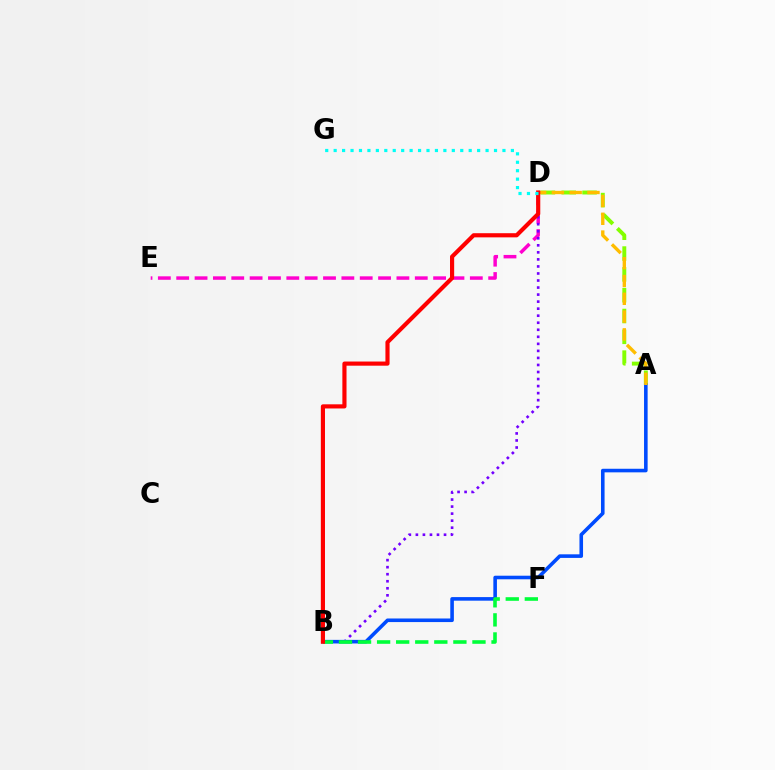{('A', 'D'): [{'color': '#84ff00', 'line_style': 'dashed', 'thickness': 2.83}, {'color': '#ffbd00', 'line_style': 'dashed', 'thickness': 2.42}], ('D', 'E'): [{'color': '#ff00cf', 'line_style': 'dashed', 'thickness': 2.49}], ('B', 'D'): [{'color': '#7200ff', 'line_style': 'dotted', 'thickness': 1.91}, {'color': '#ff0000', 'line_style': 'solid', 'thickness': 2.99}], ('A', 'B'): [{'color': '#004bff', 'line_style': 'solid', 'thickness': 2.58}], ('B', 'F'): [{'color': '#00ff39', 'line_style': 'dashed', 'thickness': 2.59}], ('D', 'G'): [{'color': '#00fff6', 'line_style': 'dotted', 'thickness': 2.29}]}